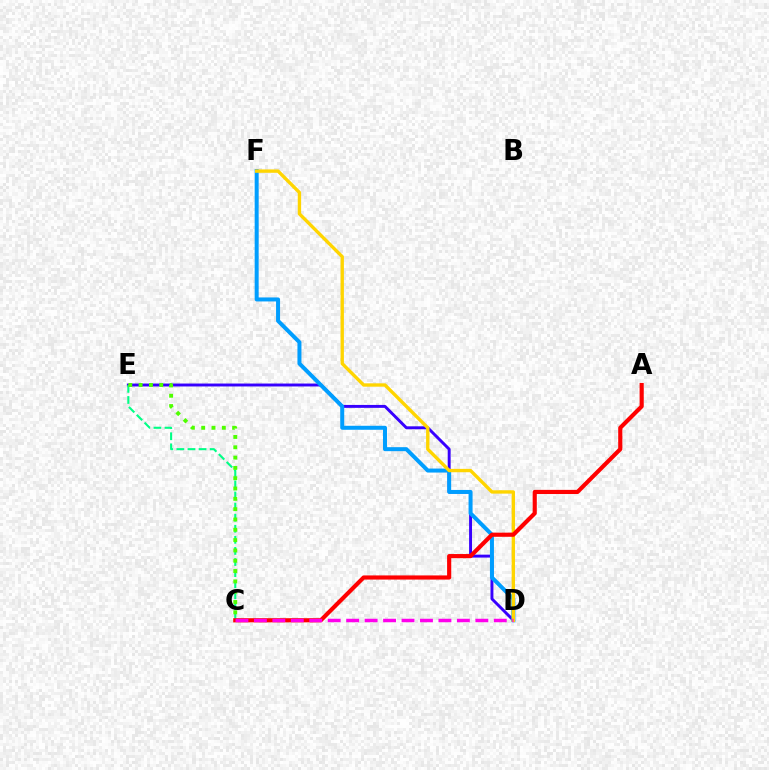{('D', 'E'): [{'color': '#3700ff', 'line_style': 'solid', 'thickness': 2.1}], ('D', 'F'): [{'color': '#009eff', 'line_style': 'solid', 'thickness': 2.88}, {'color': '#ffd500', 'line_style': 'solid', 'thickness': 2.42}], ('C', 'E'): [{'color': '#00ff86', 'line_style': 'dashed', 'thickness': 1.51}, {'color': '#4fff00', 'line_style': 'dotted', 'thickness': 2.8}], ('A', 'C'): [{'color': '#ff0000', 'line_style': 'solid', 'thickness': 2.99}], ('C', 'D'): [{'color': '#ff00ed', 'line_style': 'dashed', 'thickness': 2.51}]}